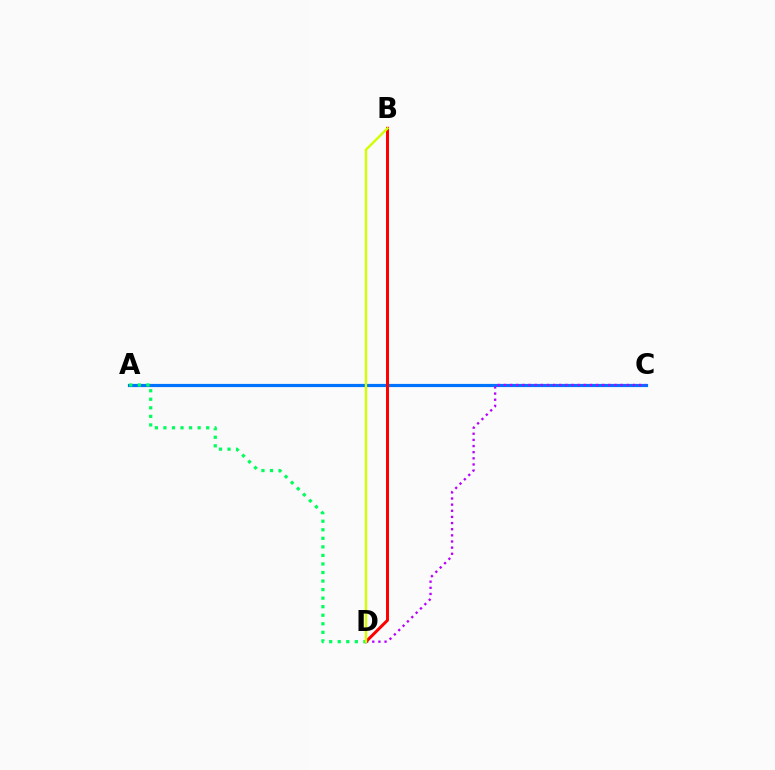{('A', 'C'): [{'color': '#0074ff', 'line_style': 'solid', 'thickness': 2.29}], ('C', 'D'): [{'color': '#b900ff', 'line_style': 'dotted', 'thickness': 1.67}], ('B', 'D'): [{'color': '#ff0000', 'line_style': 'solid', 'thickness': 2.15}, {'color': '#d1ff00', 'line_style': 'solid', 'thickness': 1.72}], ('A', 'D'): [{'color': '#00ff5c', 'line_style': 'dotted', 'thickness': 2.32}]}